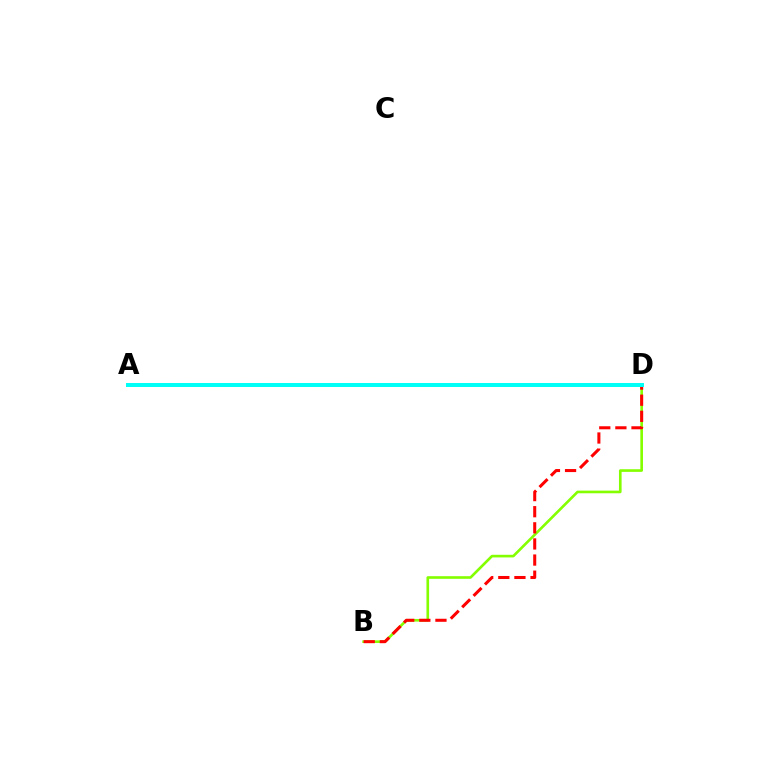{('B', 'D'): [{'color': '#84ff00', 'line_style': 'solid', 'thickness': 1.9}, {'color': '#ff0000', 'line_style': 'dashed', 'thickness': 2.19}], ('A', 'D'): [{'color': '#7200ff', 'line_style': 'dashed', 'thickness': 1.57}, {'color': '#00fff6', 'line_style': 'solid', 'thickness': 2.86}]}